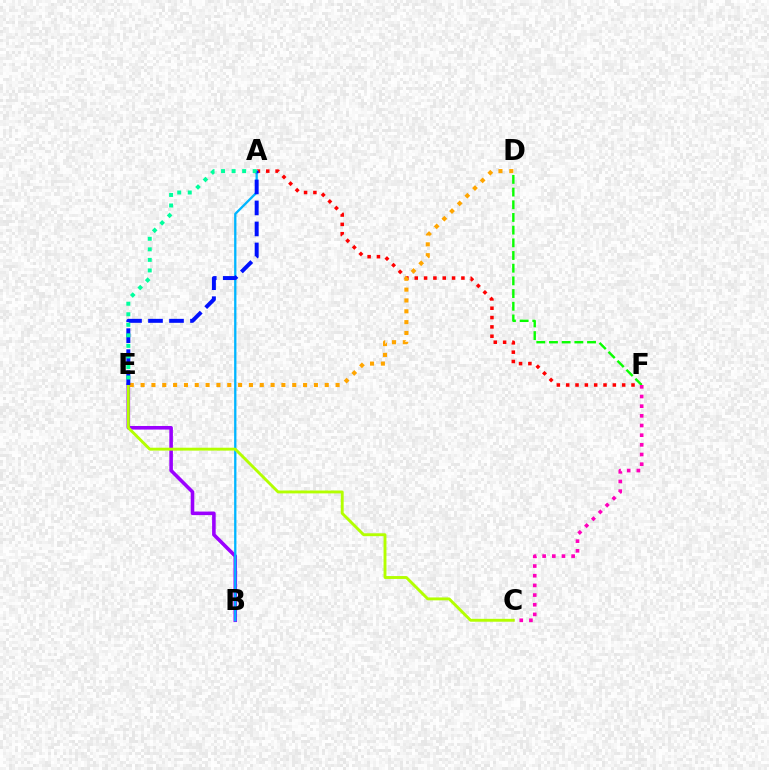{('A', 'F'): [{'color': '#ff0000', 'line_style': 'dotted', 'thickness': 2.54}], ('B', 'E'): [{'color': '#9b00ff', 'line_style': 'solid', 'thickness': 2.57}], ('D', 'E'): [{'color': '#ffa500', 'line_style': 'dotted', 'thickness': 2.94}], ('A', 'B'): [{'color': '#00b5ff', 'line_style': 'solid', 'thickness': 1.66}], ('D', 'F'): [{'color': '#08ff00', 'line_style': 'dashed', 'thickness': 1.72}], ('C', 'E'): [{'color': '#b3ff00', 'line_style': 'solid', 'thickness': 2.08}], ('A', 'E'): [{'color': '#0010ff', 'line_style': 'dashed', 'thickness': 2.85}, {'color': '#00ff9d', 'line_style': 'dotted', 'thickness': 2.86}], ('C', 'F'): [{'color': '#ff00bd', 'line_style': 'dotted', 'thickness': 2.63}]}